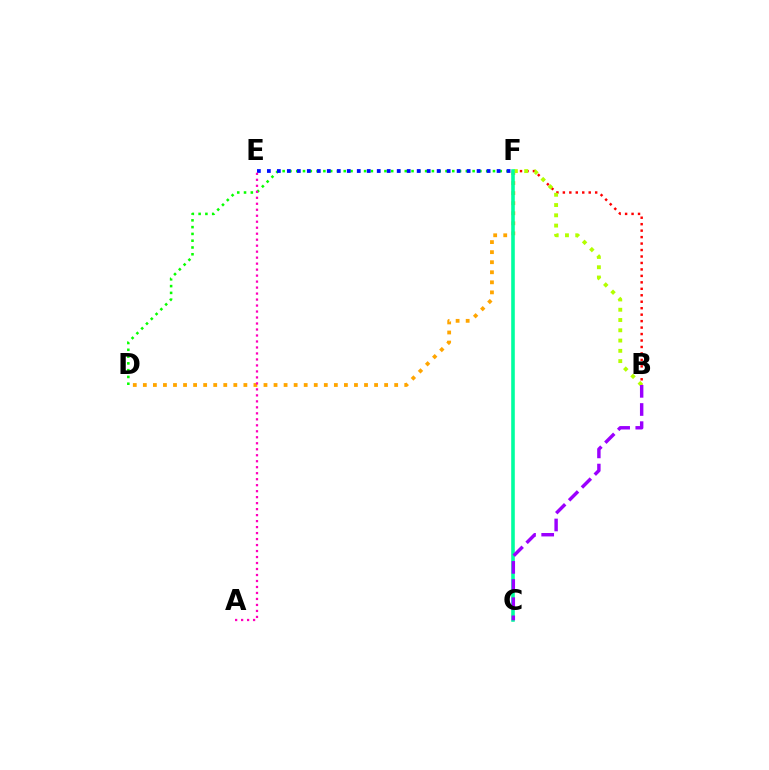{('D', 'F'): [{'color': '#ffa500', 'line_style': 'dotted', 'thickness': 2.73}, {'color': '#08ff00', 'line_style': 'dotted', 'thickness': 1.84}], ('C', 'F'): [{'color': '#00b5ff', 'line_style': 'solid', 'thickness': 1.63}, {'color': '#00ff9d', 'line_style': 'solid', 'thickness': 2.54}], ('B', 'F'): [{'color': '#ff0000', 'line_style': 'dotted', 'thickness': 1.76}, {'color': '#b3ff00', 'line_style': 'dotted', 'thickness': 2.79}], ('E', 'F'): [{'color': '#0010ff', 'line_style': 'dotted', 'thickness': 2.71}], ('A', 'E'): [{'color': '#ff00bd', 'line_style': 'dotted', 'thickness': 1.63}], ('B', 'C'): [{'color': '#9b00ff', 'line_style': 'dashed', 'thickness': 2.47}]}